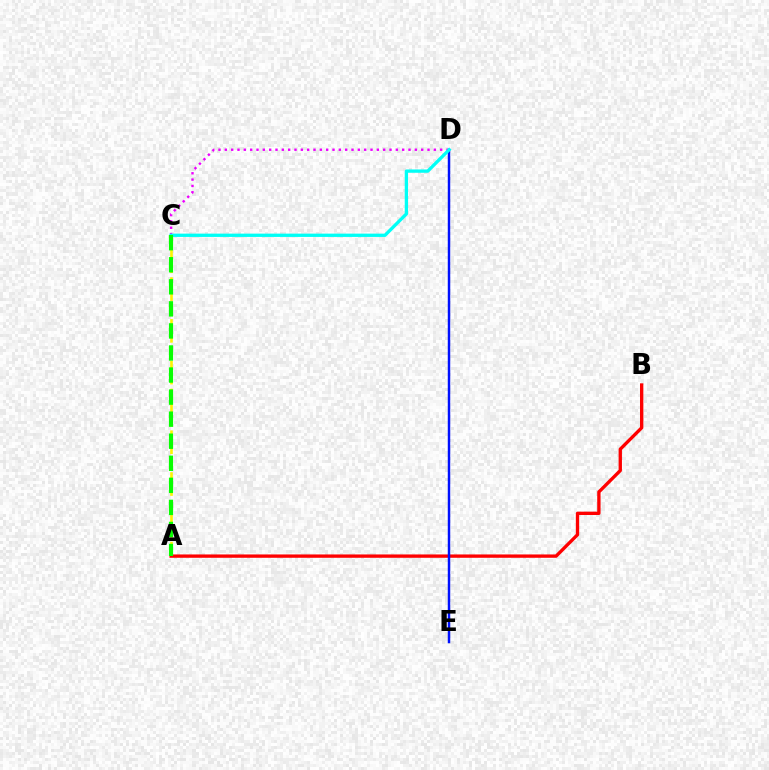{('A', 'C'): [{'color': '#fcf500', 'line_style': 'dashed', 'thickness': 1.89}, {'color': '#08ff00', 'line_style': 'dashed', 'thickness': 3.0}], ('A', 'B'): [{'color': '#ff0000', 'line_style': 'solid', 'thickness': 2.4}], ('C', 'D'): [{'color': '#ee00ff', 'line_style': 'dotted', 'thickness': 1.72}, {'color': '#00fff6', 'line_style': 'solid', 'thickness': 2.38}], ('D', 'E'): [{'color': '#0010ff', 'line_style': 'solid', 'thickness': 1.77}]}